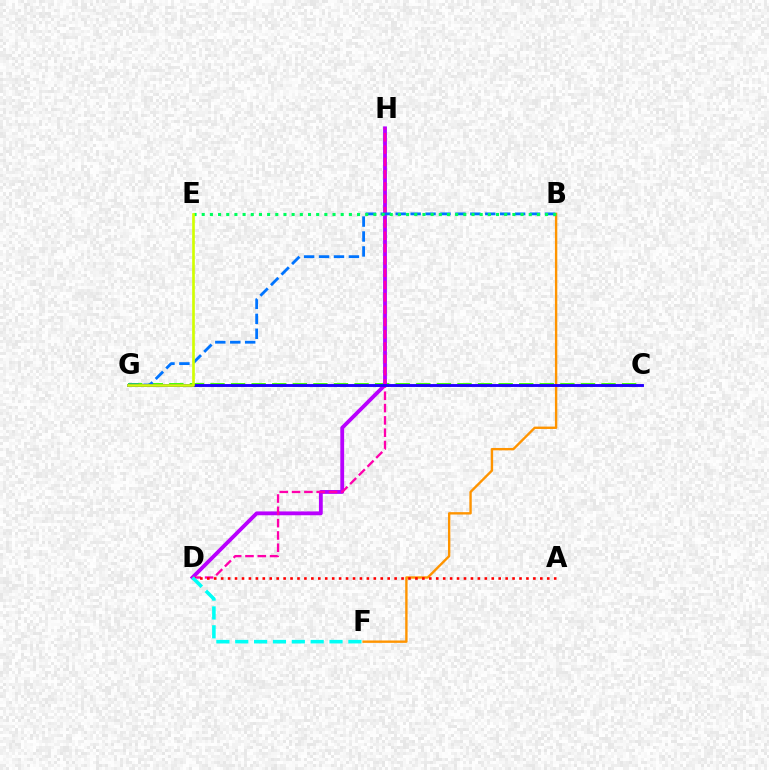{('C', 'G'): [{'color': '#3dff00', 'line_style': 'dashed', 'thickness': 2.8}, {'color': '#2500ff', 'line_style': 'solid', 'thickness': 2.08}], ('B', 'F'): [{'color': '#ff9400', 'line_style': 'solid', 'thickness': 1.71}], ('D', 'H'): [{'color': '#b900ff', 'line_style': 'solid', 'thickness': 2.76}, {'color': '#ff00ac', 'line_style': 'dashed', 'thickness': 1.67}], ('A', 'D'): [{'color': '#ff0000', 'line_style': 'dotted', 'thickness': 1.89}], ('B', 'G'): [{'color': '#0074ff', 'line_style': 'dashed', 'thickness': 2.03}], ('B', 'E'): [{'color': '#00ff5c', 'line_style': 'dotted', 'thickness': 2.22}], ('E', 'G'): [{'color': '#d1ff00', 'line_style': 'solid', 'thickness': 1.92}], ('D', 'F'): [{'color': '#00fff6', 'line_style': 'dashed', 'thickness': 2.56}]}